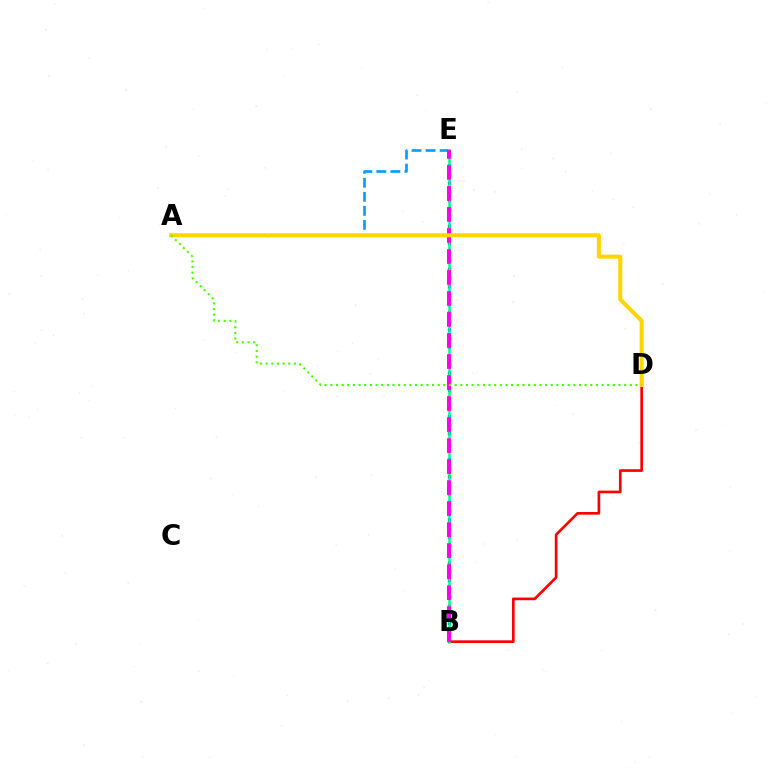{('A', 'E'): [{'color': '#009eff', 'line_style': 'dashed', 'thickness': 1.91}], ('B', 'E'): [{'color': '#3700ff', 'line_style': 'dotted', 'thickness': 2.35}, {'color': '#00ff86', 'line_style': 'solid', 'thickness': 1.82}, {'color': '#ff00ed', 'line_style': 'dashed', 'thickness': 2.85}], ('B', 'D'): [{'color': '#ff0000', 'line_style': 'solid', 'thickness': 1.93}], ('A', 'D'): [{'color': '#ffd500', 'line_style': 'solid', 'thickness': 2.9}, {'color': '#4fff00', 'line_style': 'dotted', 'thickness': 1.54}]}